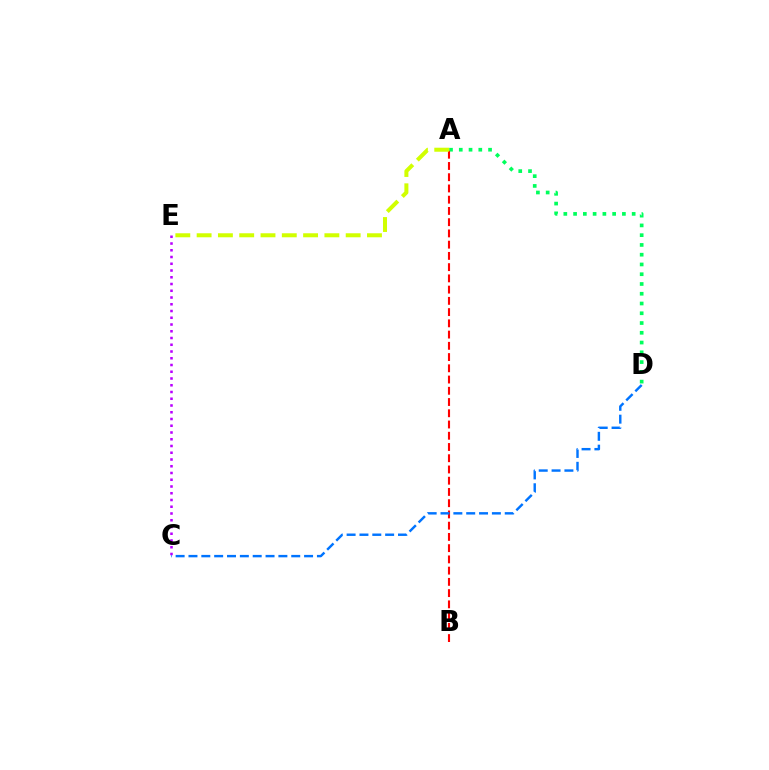{('A', 'D'): [{'color': '#00ff5c', 'line_style': 'dotted', 'thickness': 2.65}], ('A', 'B'): [{'color': '#ff0000', 'line_style': 'dashed', 'thickness': 1.53}], ('C', 'E'): [{'color': '#b900ff', 'line_style': 'dotted', 'thickness': 1.83}], ('C', 'D'): [{'color': '#0074ff', 'line_style': 'dashed', 'thickness': 1.75}], ('A', 'E'): [{'color': '#d1ff00', 'line_style': 'dashed', 'thickness': 2.89}]}